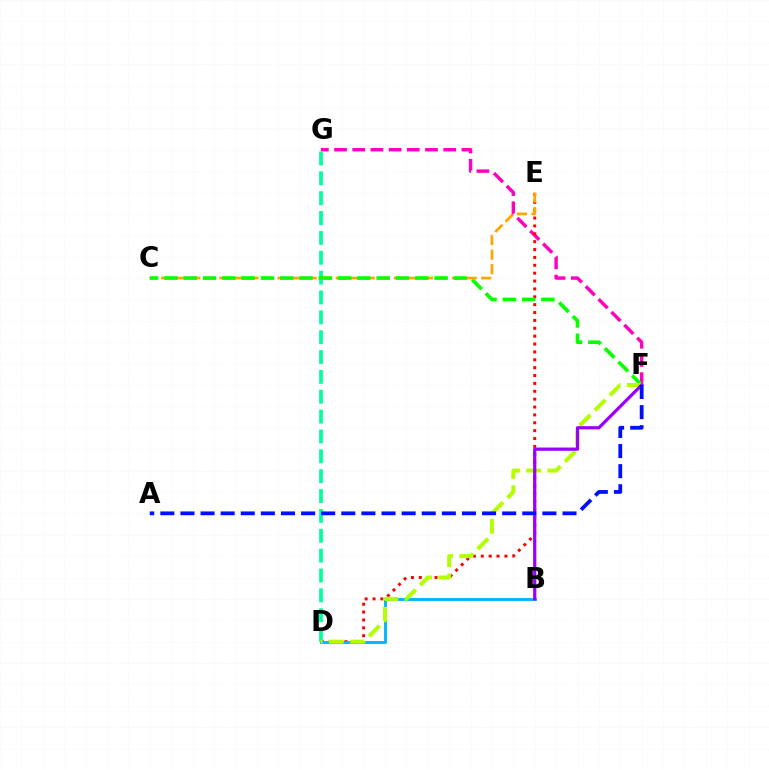{('F', 'G'): [{'color': '#ff00bd', 'line_style': 'dashed', 'thickness': 2.47}], ('D', 'E'): [{'color': '#ff0000', 'line_style': 'dotted', 'thickness': 2.14}], ('B', 'D'): [{'color': '#00b5ff', 'line_style': 'solid', 'thickness': 2.08}], ('D', 'G'): [{'color': '#00ff9d', 'line_style': 'dashed', 'thickness': 2.7}], ('C', 'E'): [{'color': '#ffa500', 'line_style': 'dashed', 'thickness': 1.98}], ('C', 'F'): [{'color': '#08ff00', 'line_style': 'dashed', 'thickness': 2.62}], ('D', 'F'): [{'color': '#b3ff00', 'line_style': 'dashed', 'thickness': 2.88}], ('B', 'F'): [{'color': '#9b00ff', 'line_style': 'solid', 'thickness': 2.33}], ('A', 'F'): [{'color': '#0010ff', 'line_style': 'dashed', 'thickness': 2.73}]}